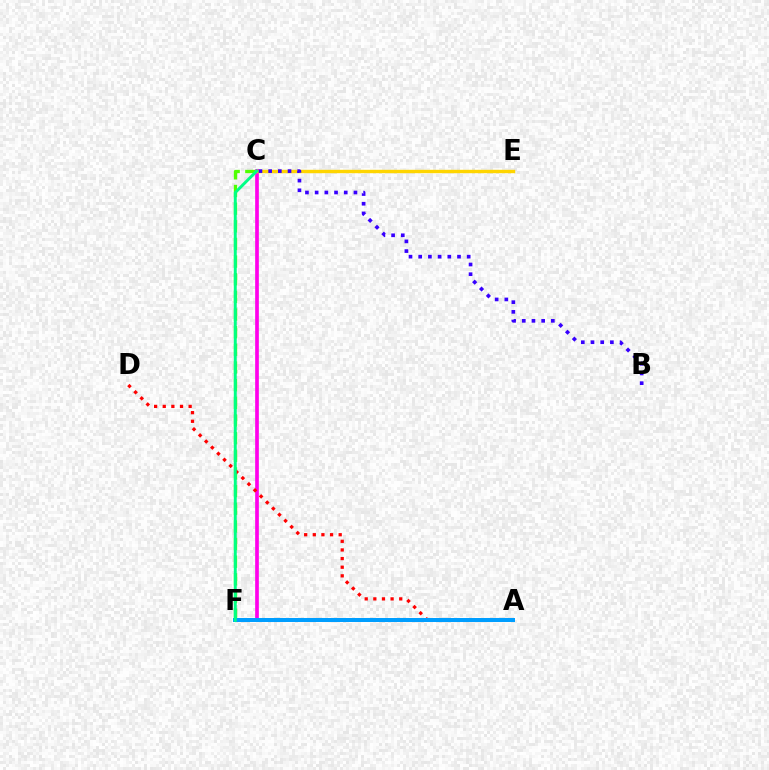{('C', 'F'): [{'color': '#4fff00', 'line_style': 'dashed', 'thickness': 2.4}, {'color': '#ff00ed', 'line_style': 'solid', 'thickness': 2.65}, {'color': '#00ff86', 'line_style': 'solid', 'thickness': 2.11}], ('A', 'D'): [{'color': '#ff0000', 'line_style': 'dotted', 'thickness': 2.34}], ('C', 'E'): [{'color': '#ffd500', 'line_style': 'solid', 'thickness': 2.45}], ('A', 'F'): [{'color': '#009eff', 'line_style': 'solid', 'thickness': 2.87}], ('B', 'C'): [{'color': '#3700ff', 'line_style': 'dotted', 'thickness': 2.64}]}